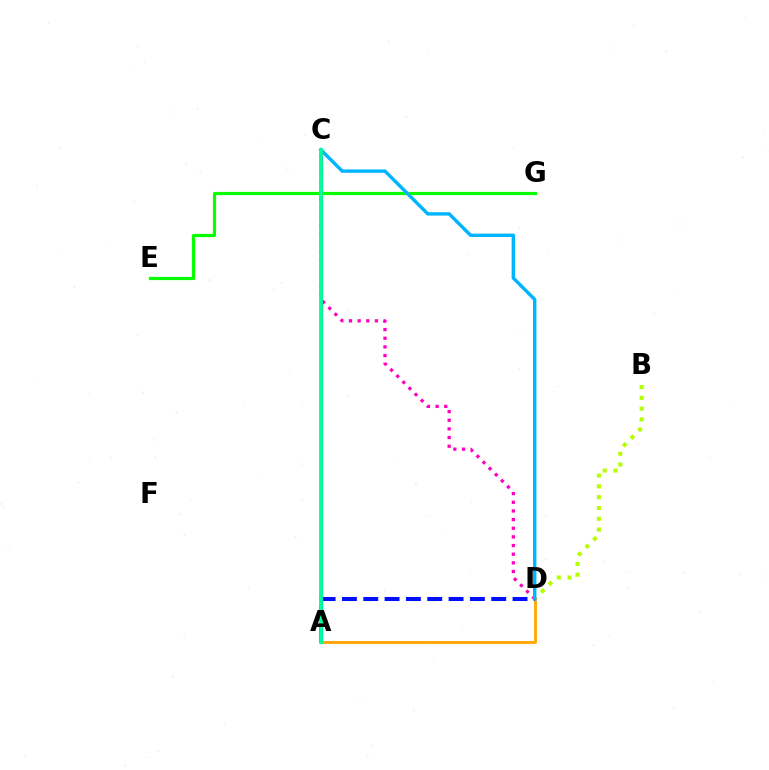{('B', 'D'): [{'color': '#b3ff00', 'line_style': 'dotted', 'thickness': 2.93}], ('A', 'C'): [{'color': '#9b00ff', 'line_style': 'solid', 'thickness': 2.3}, {'color': '#ff0000', 'line_style': 'dashed', 'thickness': 1.95}, {'color': '#00ff9d', 'line_style': 'solid', 'thickness': 2.74}], ('E', 'G'): [{'color': '#08ff00', 'line_style': 'solid', 'thickness': 2.3}], ('A', 'D'): [{'color': '#ffa500', 'line_style': 'solid', 'thickness': 2.04}, {'color': '#0010ff', 'line_style': 'dashed', 'thickness': 2.9}], ('C', 'D'): [{'color': '#ff00bd', 'line_style': 'dotted', 'thickness': 2.35}, {'color': '#00b5ff', 'line_style': 'solid', 'thickness': 2.45}]}